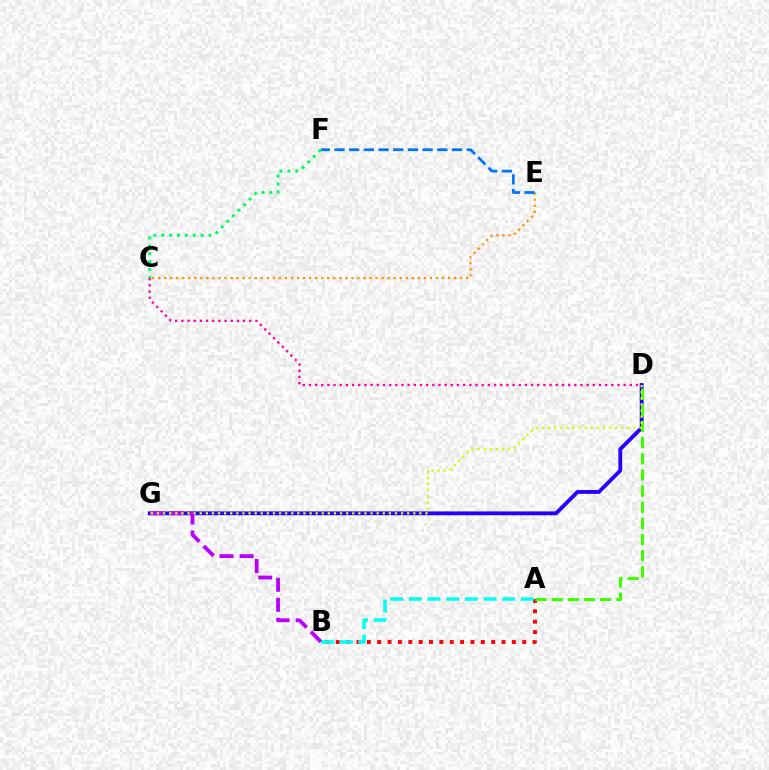{('C', 'E'): [{'color': '#ff9400', 'line_style': 'dotted', 'thickness': 1.64}], ('A', 'B'): [{'color': '#ff0000', 'line_style': 'dotted', 'thickness': 2.81}, {'color': '#00fff6', 'line_style': 'dashed', 'thickness': 2.54}], ('D', 'G'): [{'color': '#2500ff', 'line_style': 'solid', 'thickness': 2.75}, {'color': '#d1ff00', 'line_style': 'dotted', 'thickness': 1.66}], ('E', 'F'): [{'color': '#0074ff', 'line_style': 'dashed', 'thickness': 2.0}], ('A', 'D'): [{'color': '#3dff00', 'line_style': 'dashed', 'thickness': 2.19}], ('B', 'G'): [{'color': '#b900ff', 'line_style': 'dashed', 'thickness': 2.72}], ('C', 'D'): [{'color': '#ff00ac', 'line_style': 'dotted', 'thickness': 1.68}], ('C', 'F'): [{'color': '#00ff5c', 'line_style': 'dotted', 'thickness': 2.14}]}